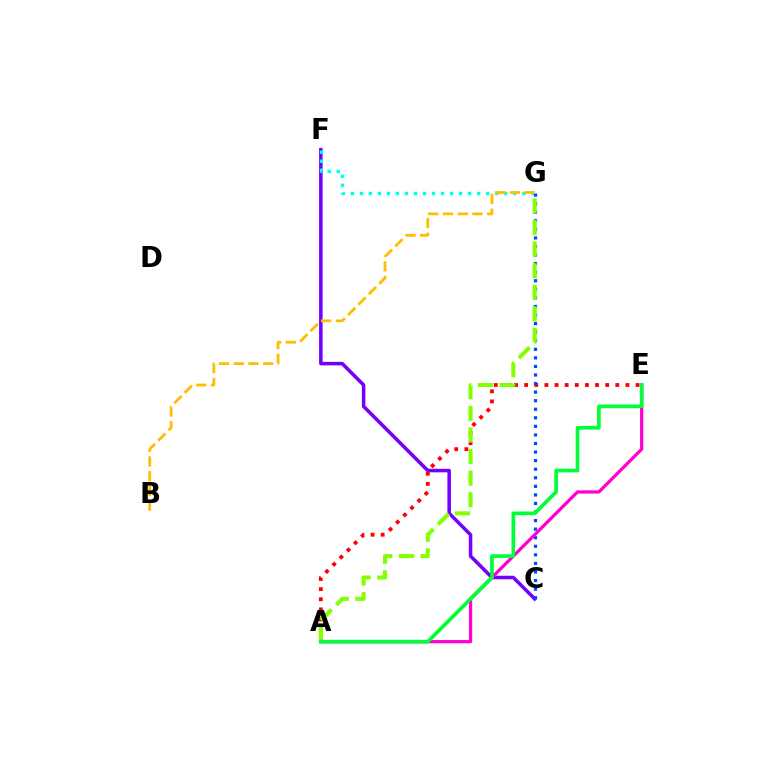{('C', 'F'): [{'color': '#7200ff', 'line_style': 'solid', 'thickness': 2.53}], ('A', 'E'): [{'color': '#ff0000', 'line_style': 'dotted', 'thickness': 2.75}, {'color': '#ff00cf', 'line_style': 'solid', 'thickness': 2.33}, {'color': '#00ff39', 'line_style': 'solid', 'thickness': 2.65}], ('F', 'G'): [{'color': '#00fff6', 'line_style': 'dotted', 'thickness': 2.45}], ('C', 'G'): [{'color': '#004bff', 'line_style': 'dotted', 'thickness': 2.33}], ('B', 'G'): [{'color': '#ffbd00', 'line_style': 'dashed', 'thickness': 2.0}], ('A', 'G'): [{'color': '#84ff00', 'line_style': 'dashed', 'thickness': 2.93}]}